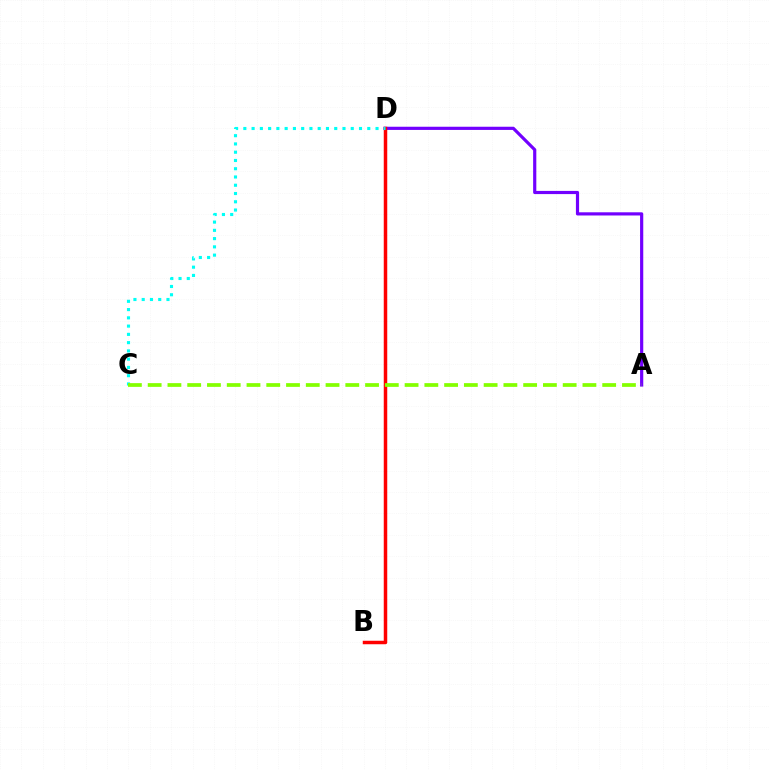{('A', 'D'): [{'color': '#7200ff', 'line_style': 'solid', 'thickness': 2.29}], ('B', 'D'): [{'color': '#ff0000', 'line_style': 'solid', 'thickness': 2.51}], ('C', 'D'): [{'color': '#00fff6', 'line_style': 'dotted', 'thickness': 2.24}], ('A', 'C'): [{'color': '#84ff00', 'line_style': 'dashed', 'thickness': 2.68}]}